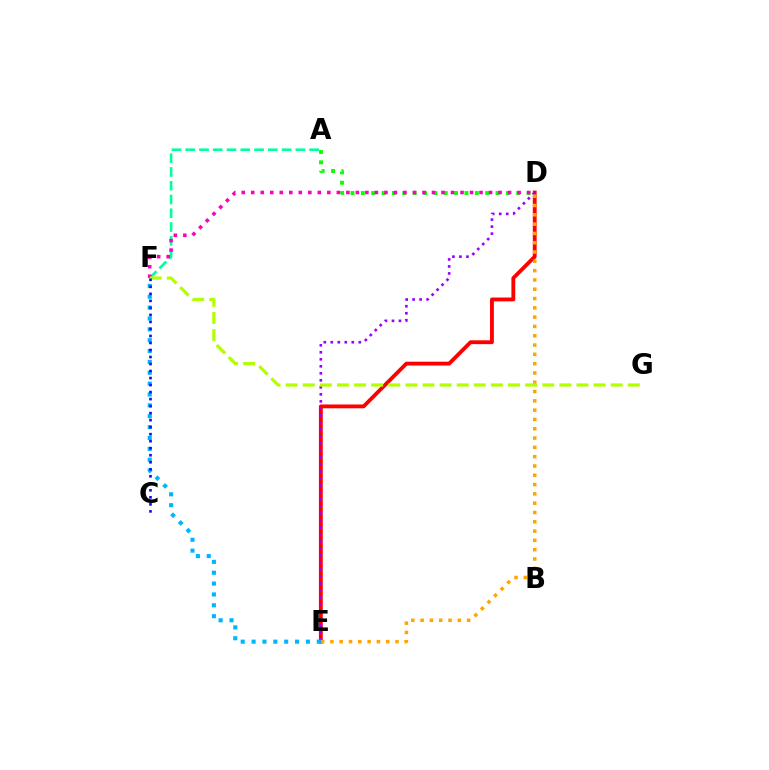{('D', 'E'): [{'color': '#ff0000', 'line_style': 'solid', 'thickness': 2.77}, {'color': '#9b00ff', 'line_style': 'dotted', 'thickness': 1.9}, {'color': '#ffa500', 'line_style': 'dotted', 'thickness': 2.53}], ('A', 'F'): [{'color': '#00ff9d', 'line_style': 'dashed', 'thickness': 1.87}], ('A', 'D'): [{'color': '#08ff00', 'line_style': 'dotted', 'thickness': 2.81}], ('D', 'F'): [{'color': '#ff00bd', 'line_style': 'dotted', 'thickness': 2.58}], ('E', 'F'): [{'color': '#00b5ff', 'line_style': 'dotted', 'thickness': 2.95}], ('F', 'G'): [{'color': '#b3ff00', 'line_style': 'dashed', 'thickness': 2.32}], ('C', 'F'): [{'color': '#0010ff', 'line_style': 'dotted', 'thickness': 1.91}]}